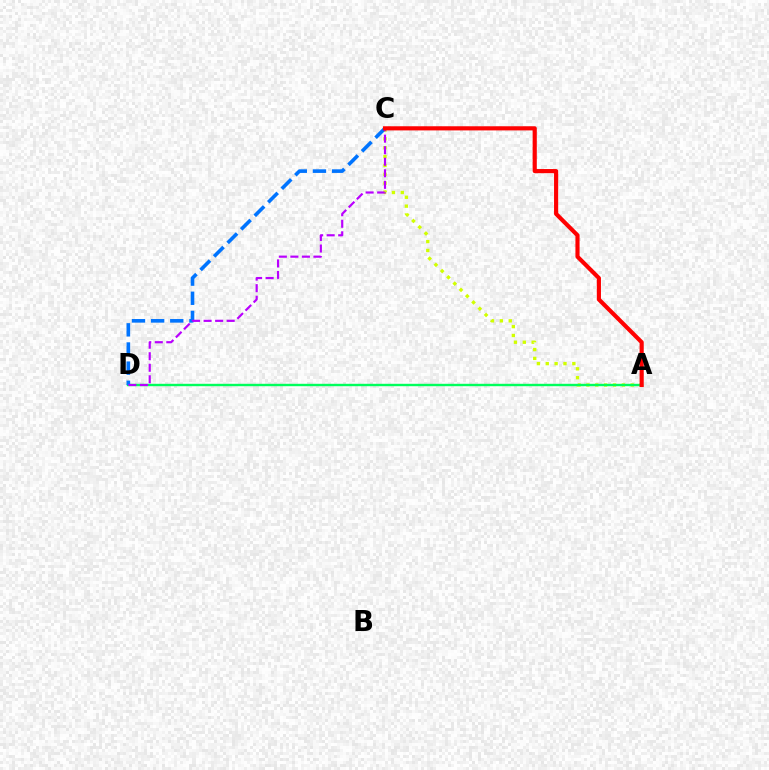{('A', 'C'): [{'color': '#d1ff00', 'line_style': 'dotted', 'thickness': 2.41}, {'color': '#ff0000', 'line_style': 'solid', 'thickness': 2.98}], ('A', 'D'): [{'color': '#00ff5c', 'line_style': 'solid', 'thickness': 1.73}], ('C', 'D'): [{'color': '#0074ff', 'line_style': 'dashed', 'thickness': 2.6}, {'color': '#b900ff', 'line_style': 'dashed', 'thickness': 1.57}]}